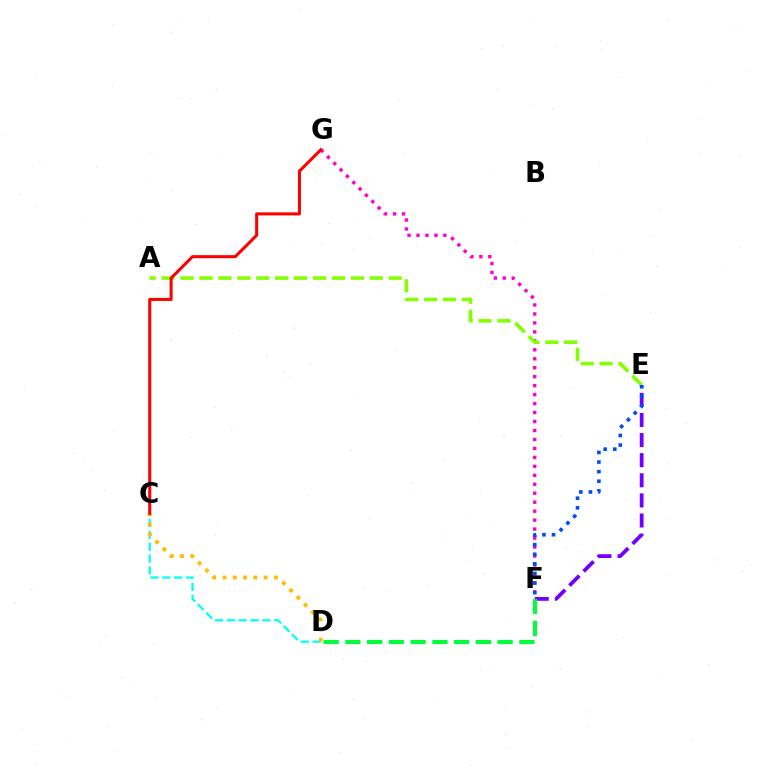{('F', 'G'): [{'color': '#ff00cf', 'line_style': 'dotted', 'thickness': 2.44}], ('E', 'F'): [{'color': '#7200ff', 'line_style': 'dashed', 'thickness': 2.73}, {'color': '#004bff', 'line_style': 'dotted', 'thickness': 2.61}], ('C', 'D'): [{'color': '#00fff6', 'line_style': 'dashed', 'thickness': 1.61}, {'color': '#ffbd00', 'line_style': 'dotted', 'thickness': 2.79}], ('A', 'E'): [{'color': '#84ff00', 'line_style': 'dashed', 'thickness': 2.57}], ('D', 'F'): [{'color': '#00ff39', 'line_style': 'dashed', 'thickness': 2.96}], ('C', 'G'): [{'color': '#ff0000', 'line_style': 'solid', 'thickness': 2.19}]}